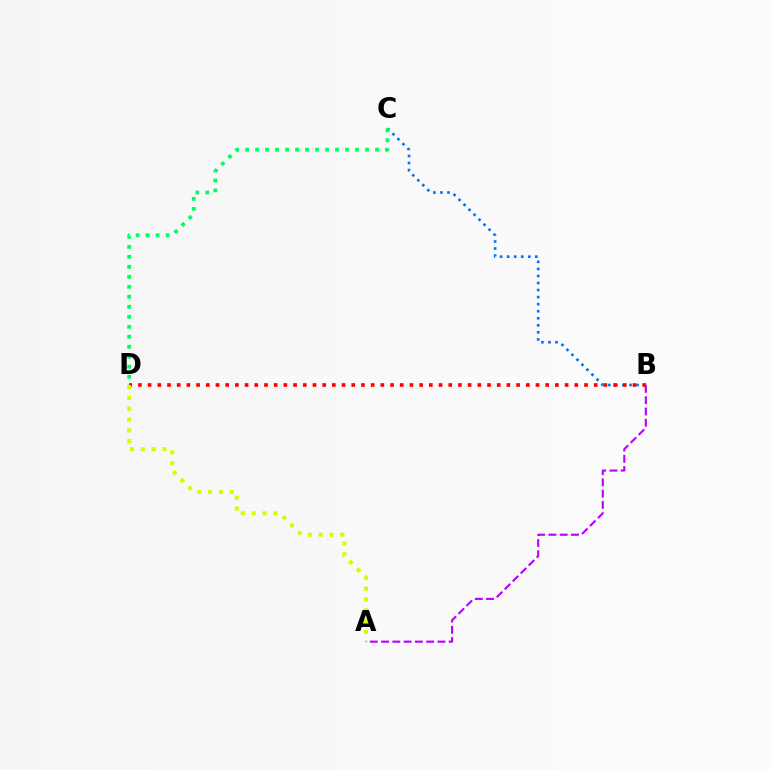{('B', 'C'): [{'color': '#0074ff', 'line_style': 'dotted', 'thickness': 1.92}], ('C', 'D'): [{'color': '#00ff5c', 'line_style': 'dotted', 'thickness': 2.72}], ('B', 'D'): [{'color': '#ff0000', 'line_style': 'dotted', 'thickness': 2.63}], ('A', 'B'): [{'color': '#b900ff', 'line_style': 'dashed', 'thickness': 1.53}], ('A', 'D'): [{'color': '#d1ff00', 'line_style': 'dotted', 'thickness': 2.94}]}